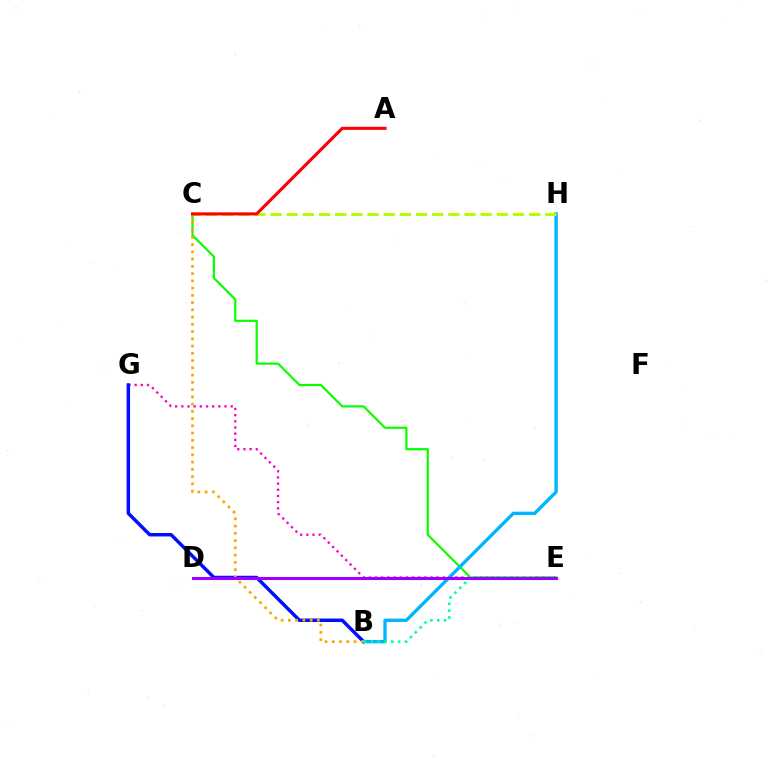{('E', 'G'): [{'color': '#ff00bd', 'line_style': 'dotted', 'thickness': 1.68}], ('B', 'G'): [{'color': '#0010ff', 'line_style': 'solid', 'thickness': 2.5}], ('C', 'E'): [{'color': '#08ff00', 'line_style': 'solid', 'thickness': 1.58}], ('B', 'H'): [{'color': '#00b5ff', 'line_style': 'solid', 'thickness': 2.4}], ('C', 'H'): [{'color': '#b3ff00', 'line_style': 'dashed', 'thickness': 2.2}], ('B', 'C'): [{'color': '#ffa500', 'line_style': 'dotted', 'thickness': 1.97}], ('A', 'C'): [{'color': '#ff0000', 'line_style': 'solid', 'thickness': 2.21}], ('B', 'E'): [{'color': '#00ff9d', 'line_style': 'dotted', 'thickness': 1.86}], ('D', 'E'): [{'color': '#9b00ff', 'line_style': 'solid', 'thickness': 2.23}]}